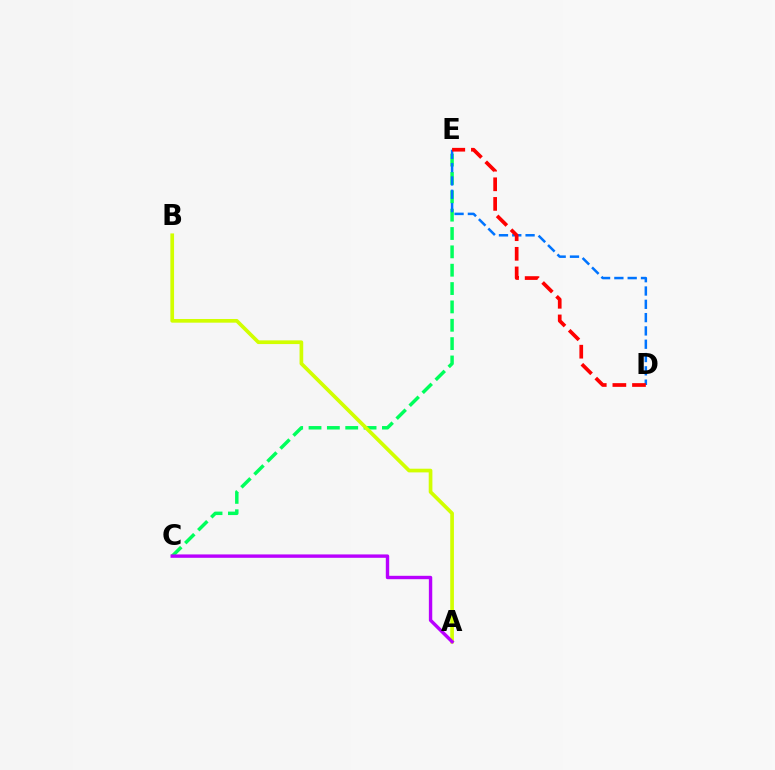{('C', 'E'): [{'color': '#00ff5c', 'line_style': 'dashed', 'thickness': 2.49}], ('A', 'B'): [{'color': '#d1ff00', 'line_style': 'solid', 'thickness': 2.65}], ('A', 'C'): [{'color': '#b900ff', 'line_style': 'solid', 'thickness': 2.44}], ('D', 'E'): [{'color': '#0074ff', 'line_style': 'dashed', 'thickness': 1.81}, {'color': '#ff0000', 'line_style': 'dashed', 'thickness': 2.67}]}